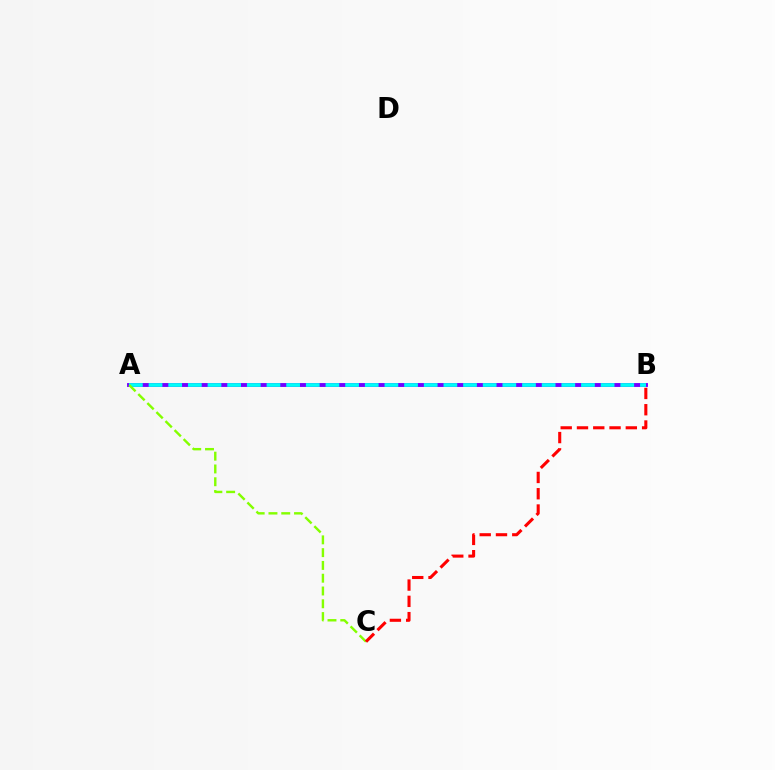{('A', 'B'): [{'color': '#7200ff', 'line_style': 'solid', 'thickness': 2.79}, {'color': '#00fff6', 'line_style': 'dashed', 'thickness': 2.67}], ('A', 'C'): [{'color': '#84ff00', 'line_style': 'dashed', 'thickness': 1.74}], ('B', 'C'): [{'color': '#ff0000', 'line_style': 'dashed', 'thickness': 2.21}]}